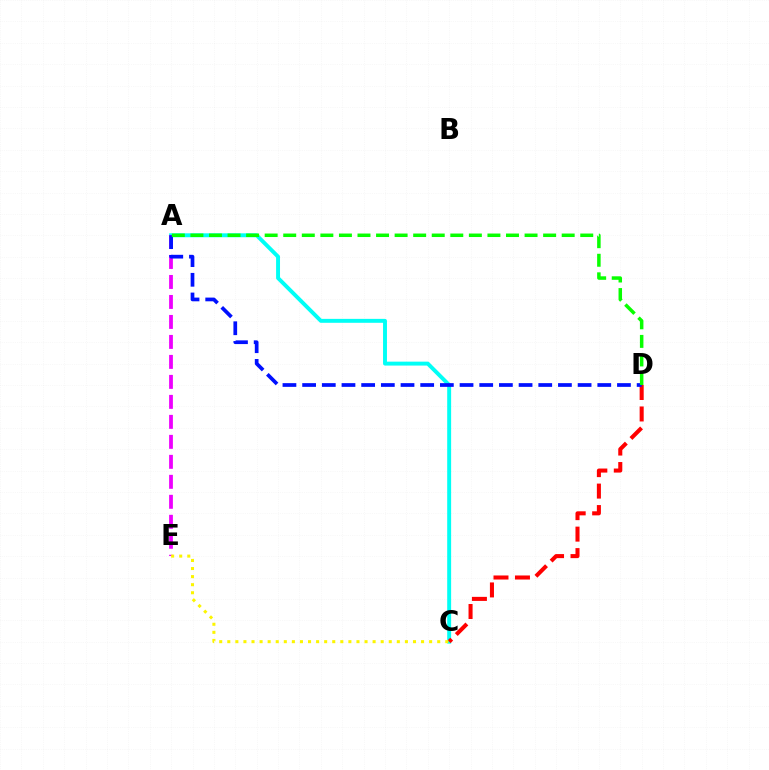{('A', 'C'): [{'color': '#00fff6', 'line_style': 'solid', 'thickness': 2.83}], ('C', 'D'): [{'color': '#ff0000', 'line_style': 'dashed', 'thickness': 2.92}], ('A', 'E'): [{'color': '#ee00ff', 'line_style': 'dashed', 'thickness': 2.72}], ('A', 'D'): [{'color': '#0010ff', 'line_style': 'dashed', 'thickness': 2.67}, {'color': '#08ff00', 'line_style': 'dashed', 'thickness': 2.52}], ('C', 'E'): [{'color': '#fcf500', 'line_style': 'dotted', 'thickness': 2.19}]}